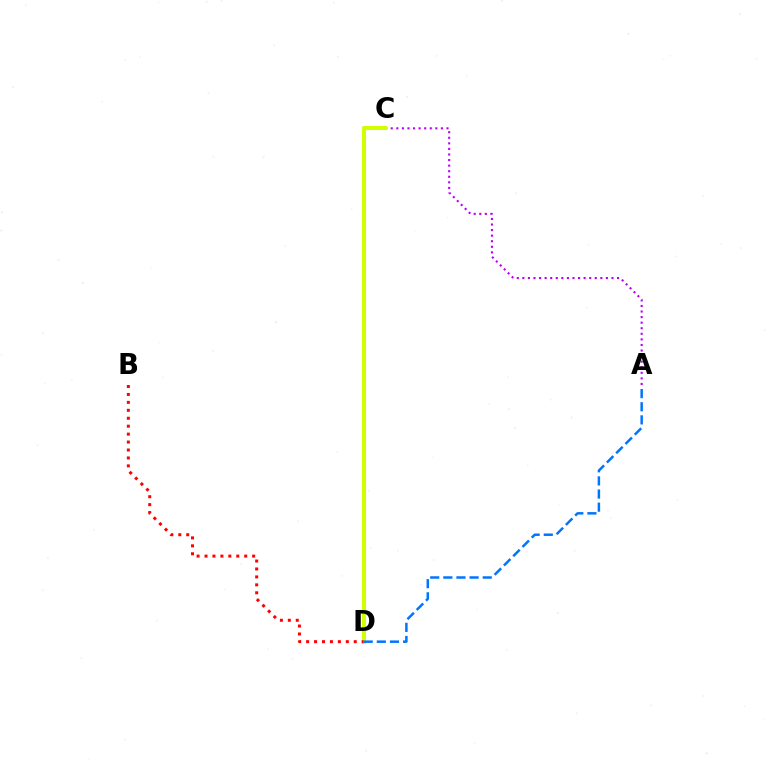{('C', 'D'): [{'color': '#00ff5c', 'line_style': 'solid', 'thickness': 2.59}, {'color': '#d1ff00', 'line_style': 'solid', 'thickness': 2.92}], ('A', 'C'): [{'color': '#b900ff', 'line_style': 'dotted', 'thickness': 1.51}], ('B', 'D'): [{'color': '#ff0000', 'line_style': 'dotted', 'thickness': 2.16}], ('A', 'D'): [{'color': '#0074ff', 'line_style': 'dashed', 'thickness': 1.78}]}